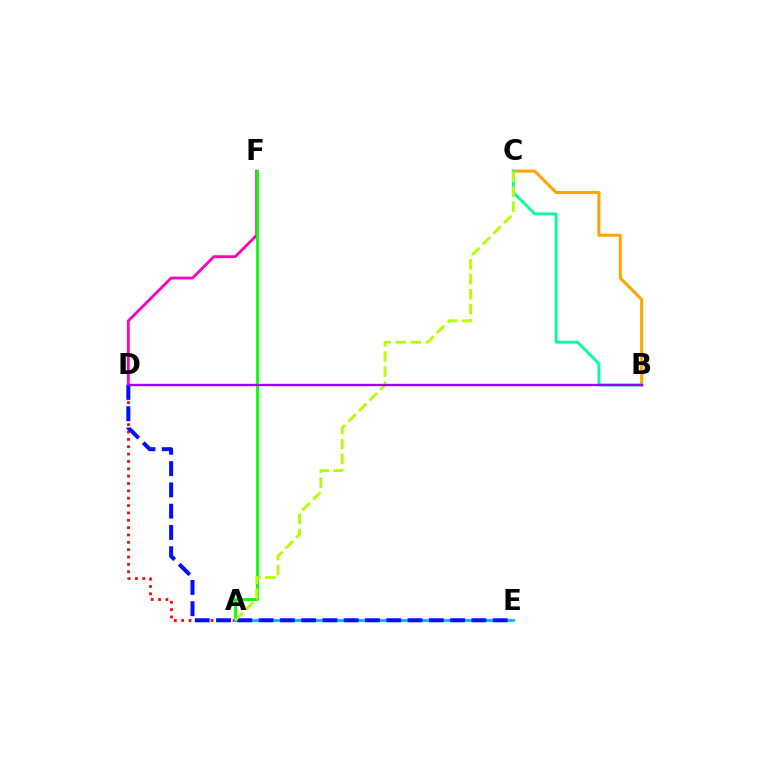{('D', 'F'): [{'color': '#ff00bd', 'line_style': 'solid', 'thickness': 2.02}], ('B', 'C'): [{'color': '#ffa500', 'line_style': 'solid', 'thickness': 2.19}, {'color': '#00ff9d', 'line_style': 'solid', 'thickness': 2.07}], ('A', 'D'): [{'color': '#ff0000', 'line_style': 'dotted', 'thickness': 2.0}], ('A', 'F'): [{'color': '#08ff00', 'line_style': 'solid', 'thickness': 2.04}], ('A', 'E'): [{'color': '#00b5ff', 'line_style': 'solid', 'thickness': 2.01}], ('D', 'E'): [{'color': '#0010ff', 'line_style': 'dashed', 'thickness': 2.89}], ('A', 'C'): [{'color': '#b3ff00', 'line_style': 'dashed', 'thickness': 2.04}], ('B', 'D'): [{'color': '#9b00ff', 'line_style': 'solid', 'thickness': 1.68}]}